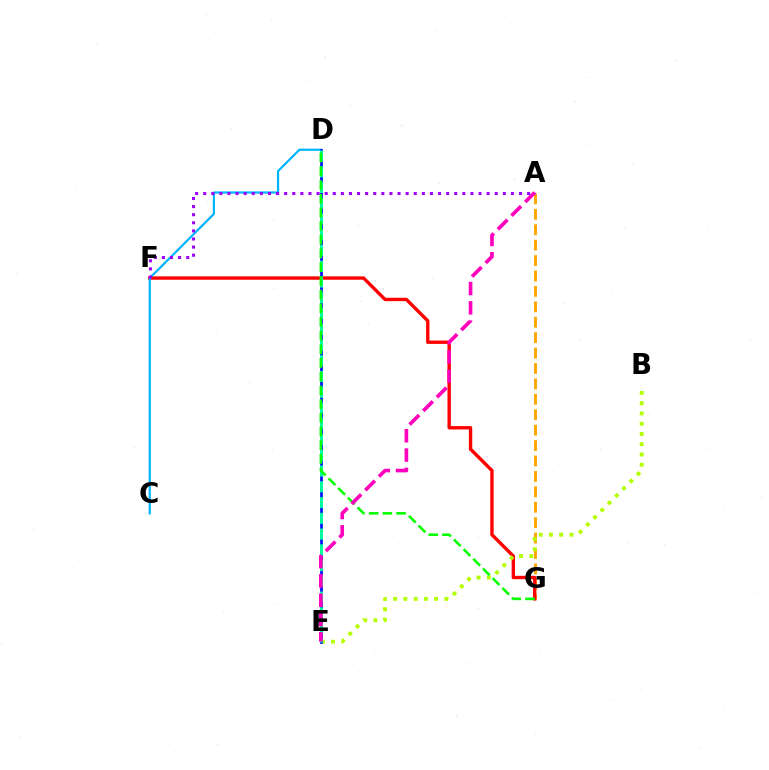{('A', 'G'): [{'color': '#ffa500', 'line_style': 'dashed', 'thickness': 2.09}], ('F', 'G'): [{'color': '#ff0000', 'line_style': 'solid', 'thickness': 2.43}], ('C', 'D'): [{'color': '#00b5ff', 'line_style': 'solid', 'thickness': 1.59}], ('B', 'E'): [{'color': '#b3ff00', 'line_style': 'dotted', 'thickness': 2.79}], ('D', 'E'): [{'color': '#0010ff', 'line_style': 'solid', 'thickness': 1.96}, {'color': '#00ff9d', 'line_style': 'dashed', 'thickness': 2.14}], ('D', 'G'): [{'color': '#08ff00', 'line_style': 'dashed', 'thickness': 1.86}], ('A', 'E'): [{'color': '#ff00bd', 'line_style': 'dashed', 'thickness': 2.62}], ('A', 'F'): [{'color': '#9b00ff', 'line_style': 'dotted', 'thickness': 2.2}]}